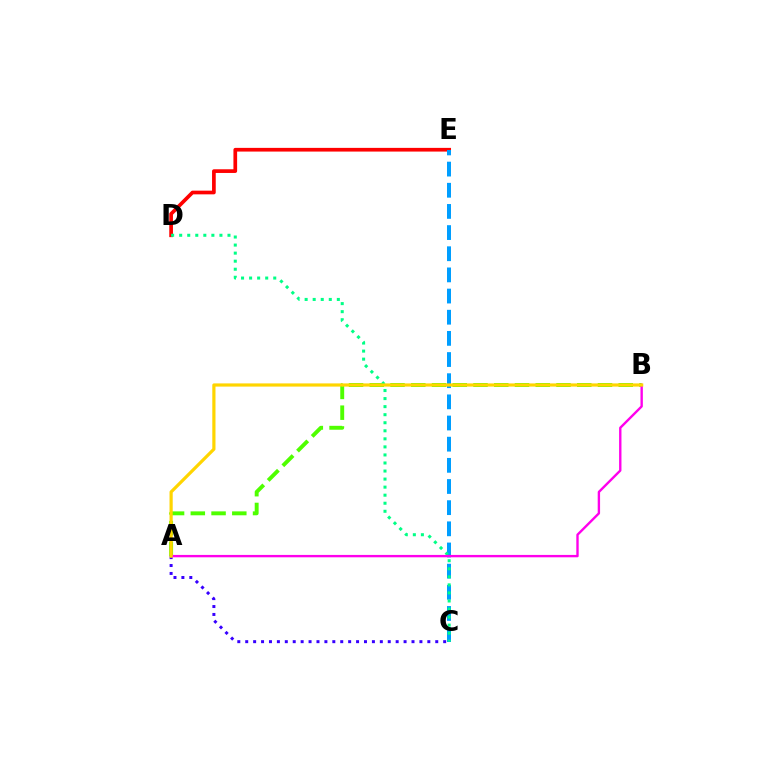{('D', 'E'): [{'color': '#ff0000', 'line_style': 'solid', 'thickness': 2.66}], ('C', 'E'): [{'color': '#009eff', 'line_style': 'dashed', 'thickness': 2.87}], ('A', 'B'): [{'color': '#4fff00', 'line_style': 'dashed', 'thickness': 2.82}, {'color': '#ff00ed', 'line_style': 'solid', 'thickness': 1.71}, {'color': '#ffd500', 'line_style': 'solid', 'thickness': 2.3}], ('A', 'C'): [{'color': '#3700ff', 'line_style': 'dotted', 'thickness': 2.15}], ('C', 'D'): [{'color': '#00ff86', 'line_style': 'dotted', 'thickness': 2.19}]}